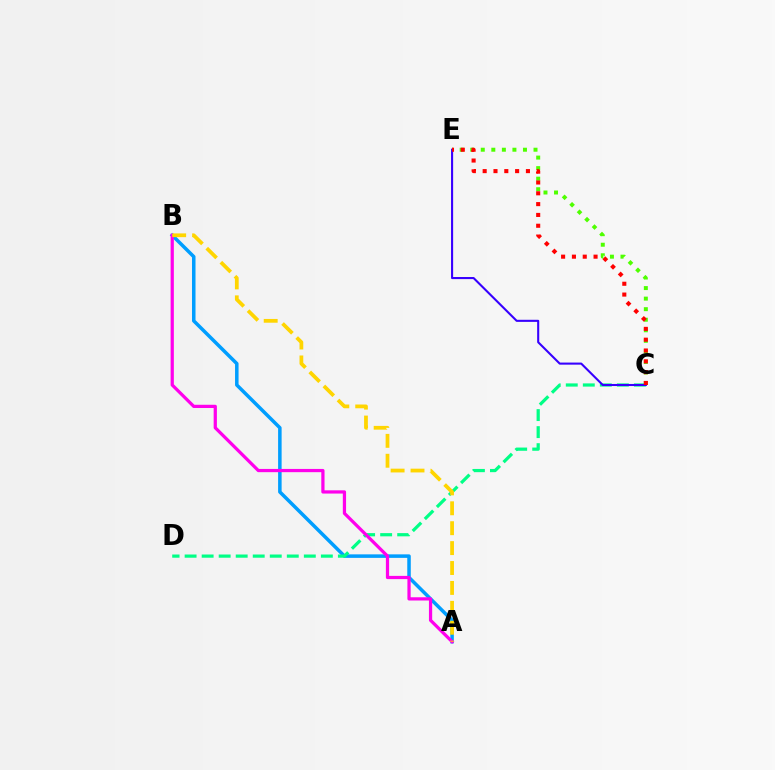{('C', 'E'): [{'color': '#4fff00', 'line_style': 'dotted', 'thickness': 2.87}, {'color': '#3700ff', 'line_style': 'solid', 'thickness': 1.5}, {'color': '#ff0000', 'line_style': 'dotted', 'thickness': 2.94}], ('A', 'B'): [{'color': '#009eff', 'line_style': 'solid', 'thickness': 2.53}, {'color': '#ff00ed', 'line_style': 'solid', 'thickness': 2.33}, {'color': '#ffd500', 'line_style': 'dashed', 'thickness': 2.7}], ('C', 'D'): [{'color': '#00ff86', 'line_style': 'dashed', 'thickness': 2.31}]}